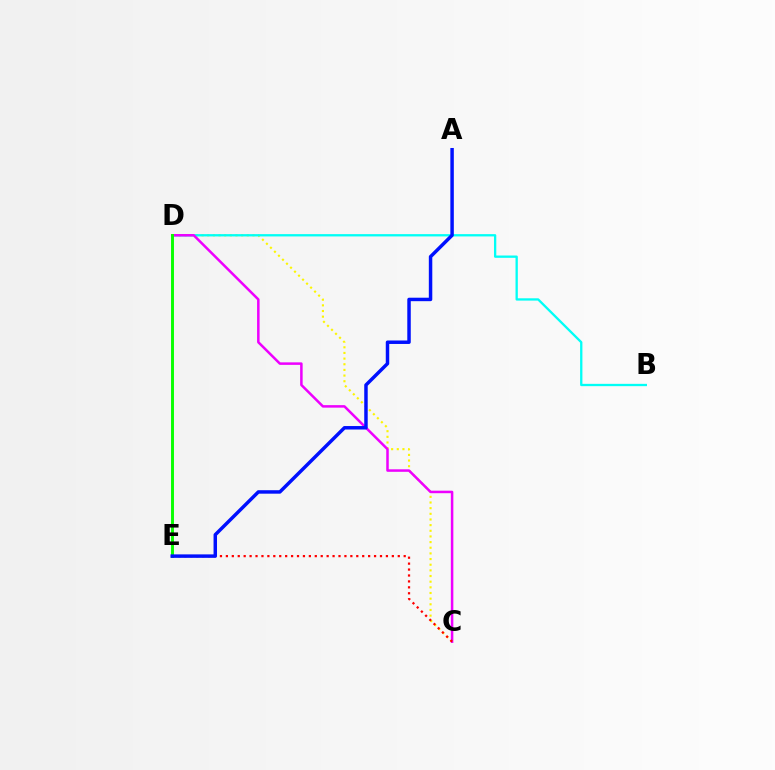{('C', 'D'): [{'color': '#fcf500', 'line_style': 'dotted', 'thickness': 1.54}, {'color': '#ee00ff', 'line_style': 'solid', 'thickness': 1.81}], ('B', 'D'): [{'color': '#00fff6', 'line_style': 'solid', 'thickness': 1.66}], ('C', 'E'): [{'color': '#ff0000', 'line_style': 'dotted', 'thickness': 1.61}], ('D', 'E'): [{'color': '#08ff00', 'line_style': 'solid', 'thickness': 2.11}], ('A', 'E'): [{'color': '#0010ff', 'line_style': 'solid', 'thickness': 2.5}]}